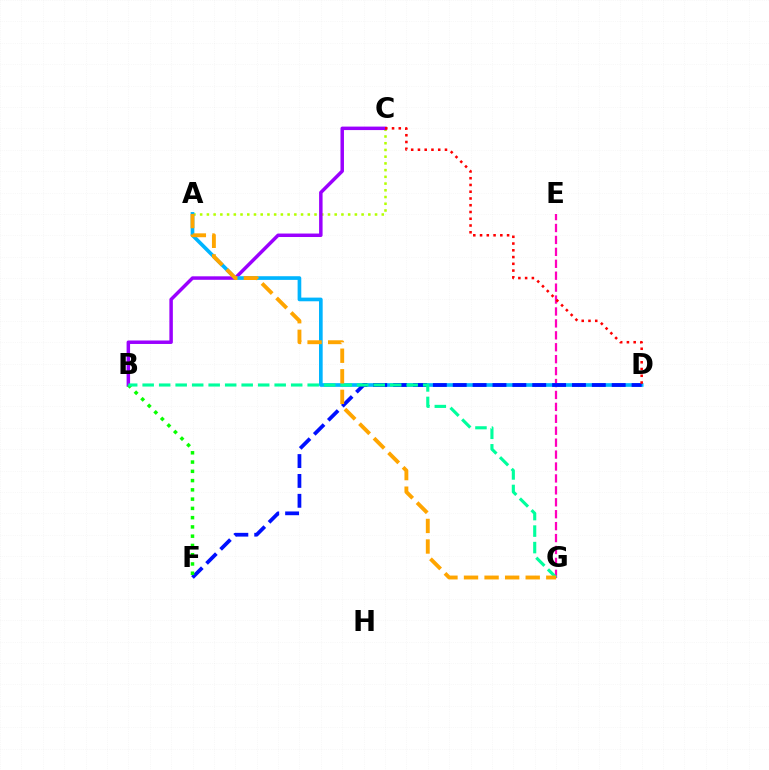{('A', 'C'): [{'color': '#b3ff00', 'line_style': 'dotted', 'thickness': 1.83}], ('E', 'G'): [{'color': '#ff00bd', 'line_style': 'dashed', 'thickness': 1.62}], ('B', 'C'): [{'color': '#9b00ff', 'line_style': 'solid', 'thickness': 2.5}], ('A', 'D'): [{'color': '#00b5ff', 'line_style': 'solid', 'thickness': 2.64}], ('D', 'F'): [{'color': '#0010ff', 'line_style': 'dashed', 'thickness': 2.7}], ('B', 'F'): [{'color': '#08ff00', 'line_style': 'dotted', 'thickness': 2.52}], ('B', 'G'): [{'color': '#00ff9d', 'line_style': 'dashed', 'thickness': 2.24}], ('A', 'G'): [{'color': '#ffa500', 'line_style': 'dashed', 'thickness': 2.79}], ('C', 'D'): [{'color': '#ff0000', 'line_style': 'dotted', 'thickness': 1.84}]}